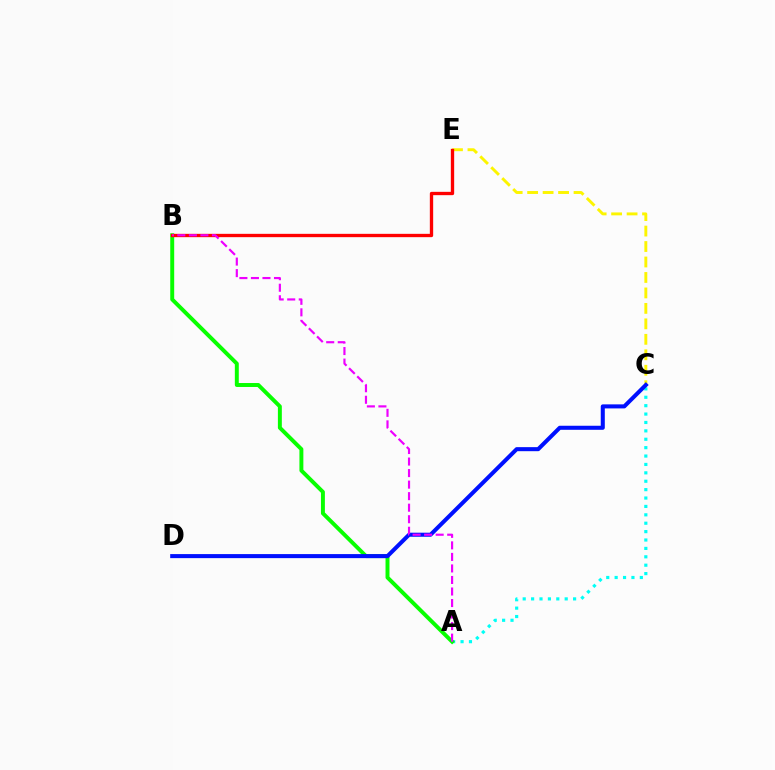{('A', 'C'): [{'color': '#00fff6', 'line_style': 'dotted', 'thickness': 2.28}], ('A', 'B'): [{'color': '#08ff00', 'line_style': 'solid', 'thickness': 2.84}, {'color': '#ee00ff', 'line_style': 'dashed', 'thickness': 1.57}], ('C', 'E'): [{'color': '#fcf500', 'line_style': 'dashed', 'thickness': 2.1}], ('B', 'E'): [{'color': '#ff0000', 'line_style': 'solid', 'thickness': 2.4}], ('C', 'D'): [{'color': '#0010ff', 'line_style': 'solid', 'thickness': 2.91}]}